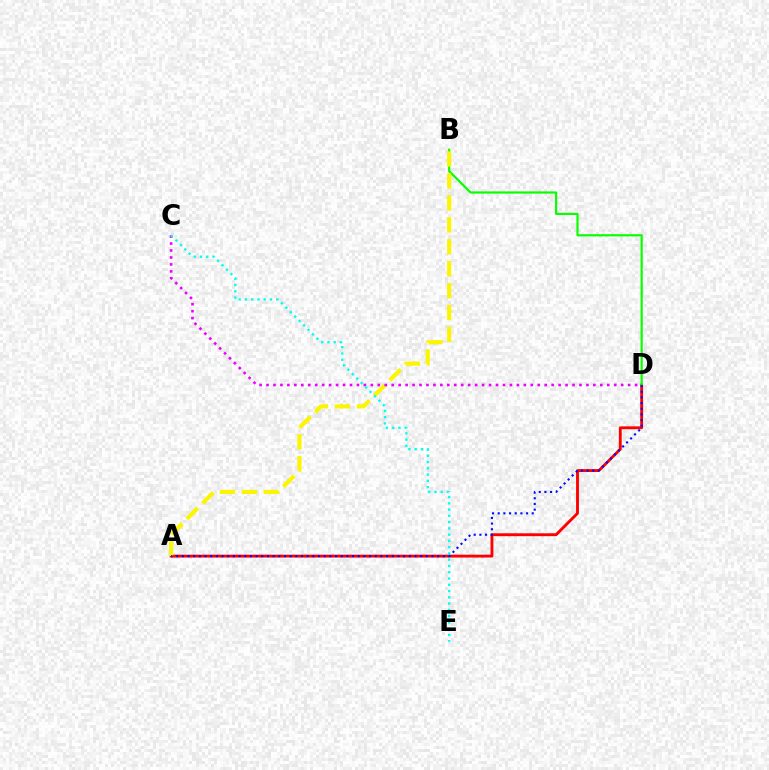{('A', 'D'): [{'color': '#ff0000', 'line_style': 'solid', 'thickness': 2.07}, {'color': '#0010ff', 'line_style': 'dotted', 'thickness': 1.54}], ('B', 'D'): [{'color': '#08ff00', 'line_style': 'solid', 'thickness': 1.58}], ('A', 'B'): [{'color': '#fcf500', 'line_style': 'dashed', 'thickness': 2.98}], ('C', 'D'): [{'color': '#ee00ff', 'line_style': 'dotted', 'thickness': 1.89}], ('C', 'E'): [{'color': '#00fff6', 'line_style': 'dotted', 'thickness': 1.7}]}